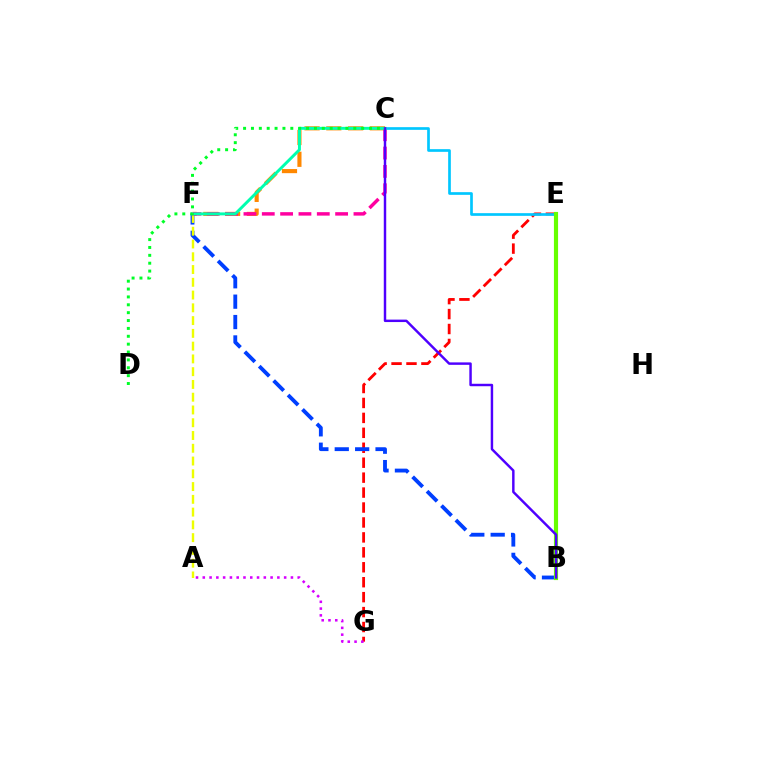{('C', 'F'): [{'color': '#ff8800', 'line_style': 'dashed', 'thickness': 2.96}, {'color': '#ff00a0', 'line_style': 'dashed', 'thickness': 2.49}, {'color': '#00ffaf', 'line_style': 'solid', 'thickness': 2.12}], ('E', 'G'): [{'color': '#ff0000', 'line_style': 'dashed', 'thickness': 2.03}], ('B', 'F'): [{'color': '#003fff', 'line_style': 'dashed', 'thickness': 2.77}], ('A', 'F'): [{'color': '#eeff00', 'line_style': 'dashed', 'thickness': 1.73}], ('A', 'G'): [{'color': '#d600ff', 'line_style': 'dotted', 'thickness': 1.84}], ('C', 'E'): [{'color': '#00c7ff', 'line_style': 'solid', 'thickness': 1.93}], ('B', 'E'): [{'color': '#66ff00', 'line_style': 'solid', 'thickness': 2.99}], ('B', 'C'): [{'color': '#4f00ff', 'line_style': 'solid', 'thickness': 1.76}], ('C', 'D'): [{'color': '#00ff27', 'line_style': 'dotted', 'thickness': 2.14}]}